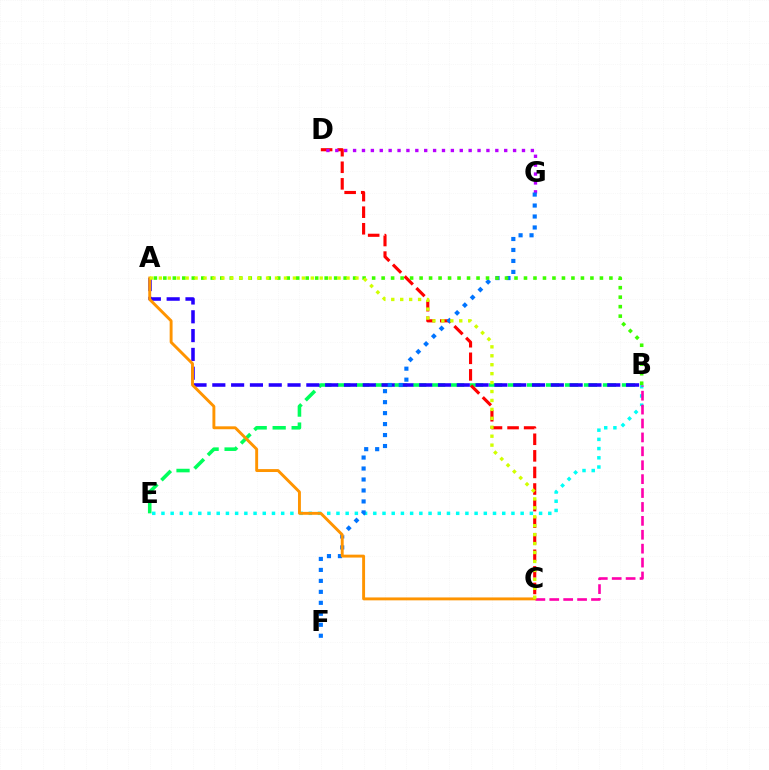{('B', 'E'): [{'color': '#00ff5c', 'line_style': 'dashed', 'thickness': 2.58}, {'color': '#00fff6', 'line_style': 'dotted', 'thickness': 2.5}], ('C', 'D'): [{'color': '#ff0000', 'line_style': 'dashed', 'thickness': 2.25}], ('B', 'C'): [{'color': '#ff00ac', 'line_style': 'dashed', 'thickness': 1.89}], ('A', 'B'): [{'color': '#2500ff', 'line_style': 'dashed', 'thickness': 2.55}, {'color': '#3dff00', 'line_style': 'dotted', 'thickness': 2.58}], ('D', 'G'): [{'color': '#b900ff', 'line_style': 'dotted', 'thickness': 2.42}], ('F', 'G'): [{'color': '#0074ff', 'line_style': 'dotted', 'thickness': 2.98}], ('A', 'C'): [{'color': '#ff9400', 'line_style': 'solid', 'thickness': 2.09}, {'color': '#d1ff00', 'line_style': 'dotted', 'thickness': 2.43}]}